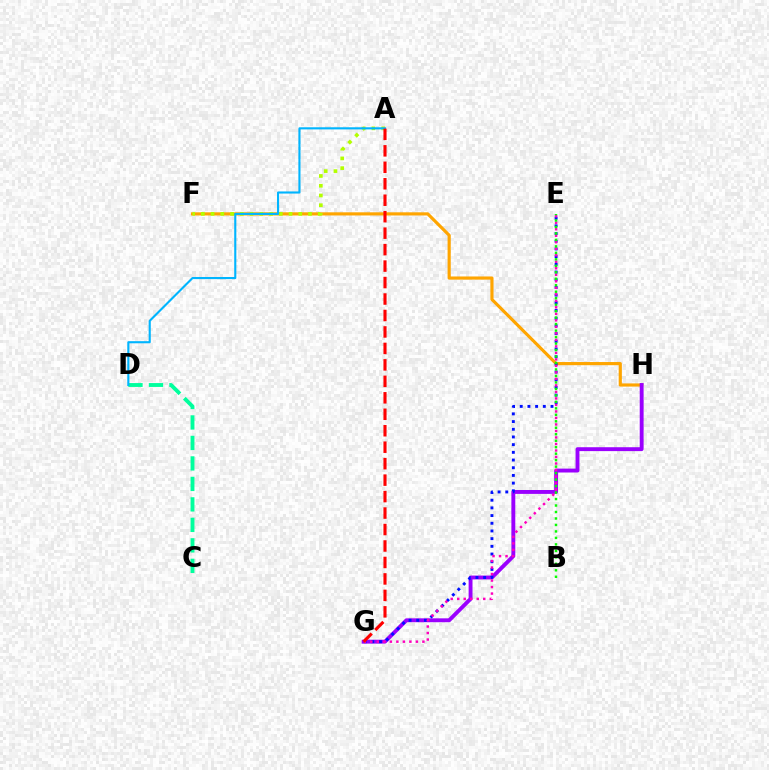{('F', 'H'): [{'color': '#ffa500', 'line_style': 'solid', 'thickness': 2.28}], ('A', 'F'): [{'color': '#b3ff00', 'line_style': 'dotted', 'thickness': 2.65}], ('G', 'H'): [{'color': '#9b00ff', 'line_style': 'solid', 'thickness': 2.8}], ('C', 'D'): [{'color': '#00ff9d', 'line_style': 'dashed', 'thickness': 2.78}], ('A', 'D'): [{'color': '#00b5ff', 'line_style': 'solid', 'thickness': 1.52}], ('E', 'G'): [{'color': '#0010ff', 'line_style': 'dotted', 'thickness': 2.09}, {'color': '#ff00bd', 'line_style': 'dotted', 'thickness': 1.77}], ('A', 'G'): [{'color': '#ff0000', 'line_style': 'dashed', 'thickness': 2.24}], ('B', 'E'): [{'color': '#08ff00', 'line_style': 'dotted', 'thickness': 1.76}]}